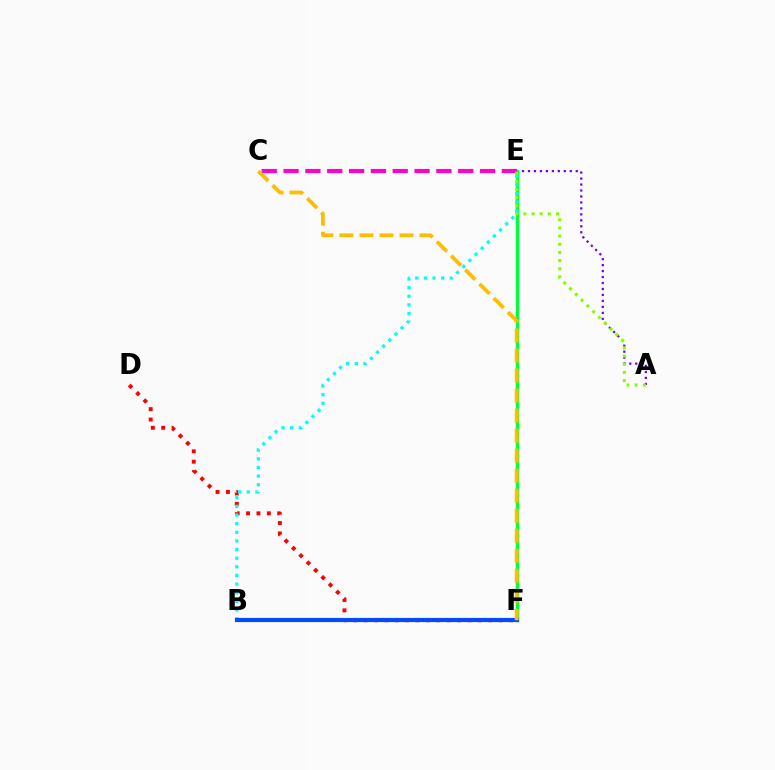{('A', 'E'): [{'color': '#7200ff', 'line_style': 'dotted', 'thickness': 1.62}, {'color': '#84ff00', 'line_style': 'dotted', 'thickness': 2.22}], ('E', 'F'): [{'color': '#00ff39', 'line_style': 'solid', 'thickness': 2.47}], ('C', 'E'): [{'color': '#ff00cf', 'line_style': 'dashed', 'thickness': 2.97}], ('D', 'F'): [{'color': '#ff0000', 'line_style': 'dotted', 'thickness': 2.82}], ('B', 'E'): [{'color': '#00fff6', 'line_style': 'dotted', 'thickness': 2.35}], ('B', 'F'): [{'color': '#004bff', 'line_style': 'solid', 'thickness': 2.99}], ('C', 'F'): [{'color': '#ffbd00', 'line_style': 'dashed', 'thickness': 2.72}]}